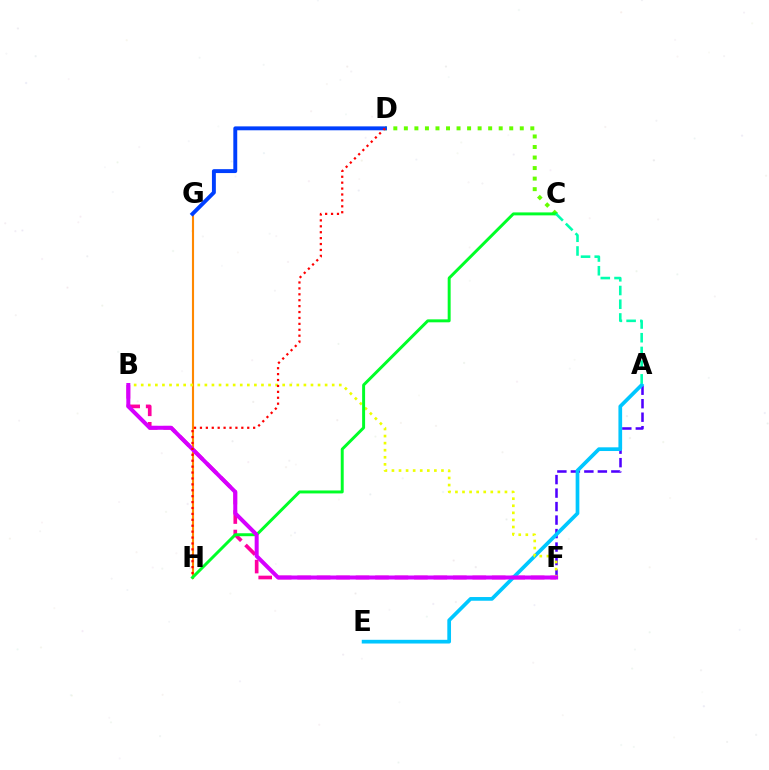{('A', 'F'): [{'color': '#4f00ff', 'line_style': 'dashed', 'thickness': 1.83}], ('B', 'F'): [{'color': '#ff00a0', 'line_style': 'dashed', 'thickness': 2.64}, {'color': '#eeff00', 'line_style': 'dotted', 'thickness': 1.92}, {'color': '#d600ff', 'line_style': 'solid', 'thickness': 2.88}], ('G', 'H'): [{'color': '#ff8800', 'line_style': 'solid', 'thickness': 1.53}], ('A', 'E'): [{'color': '#00c7ff', 'line_style': 'solid', 'thickness': 2.67}], ('C', 'D'): [{'color': '#66ff00', 'line_style': 'dotted', 'thickness': 2.86}], ('C', 'H'): [{'color': '#00ff27', 'line_style': 'solid', 'thickness': 2.13}], ('D', 'G'): [{'color': '#003fff', 'line_style': 'solid', 'thickness': 2.81}], ('D', 'H'): [{'color': '#ff0000', 'line_style': 'dotted', 'thickness': 1.61}], ('A', 'C'): [{'color': '#00ffaf', 'line_style': 'dashed', 'thickness': 1.86}]}